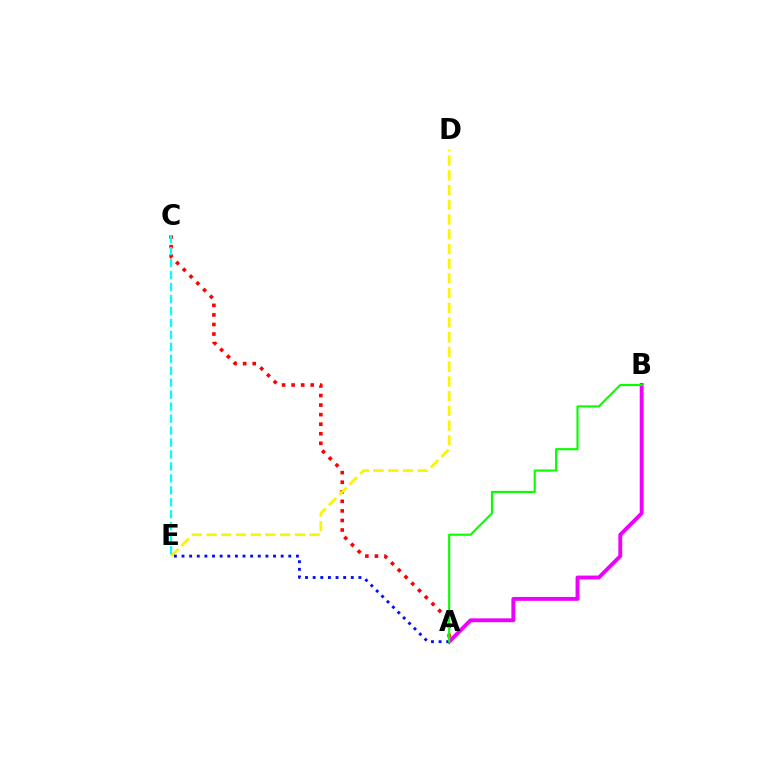{('A', 'C'): [{'color': '#ff0000', 'line_style': 'dotted', 'thickness': 2.6}], ('A', 'B'): [{'color': '#ee00ff', 'line_style': 'solid', 'thickness': 2.79}, {'color': '#08ff00', 'line_style': 'solid', 'thickness': 1.54}], ('D', 'E'): [{'color': '#fcf500', 'line_style': 'dashed', 'thickness': 2.0}], ('C', 'E'): [{'color': '#00fff6', 'line_style': 'dashed', 'thickness': 1.62}], ('A', 'E'): [{'color': '#0010ff', 'line_style': 'dotted', 'thickness': 2.07}]}